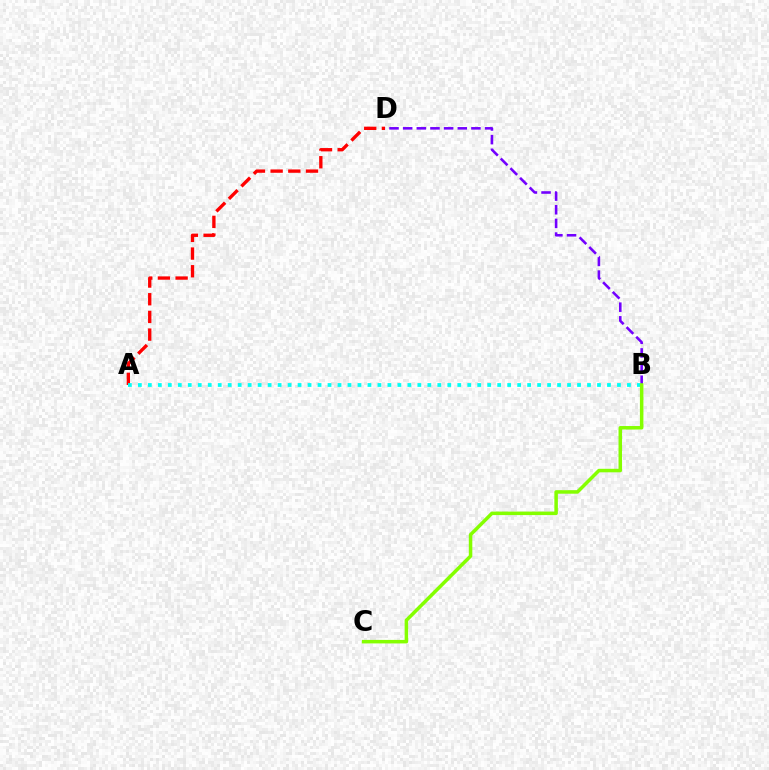{('A', 'D'): [{'color': '#ff0000', 'line_style': 'dashed', 'thickness': 2.4}], ('B', 'D'): [{'color': '#7200ff', 'line_style': 'dashed', 'thickness': 1.85}], ('A', 'B'): [{'color': '#00fff6', 'line_style': 'dotted', 'thickness': 2.71}], ('B', 'C'): [{'color': '#84ff00', 'line_style': 'solid', 'thickness': 2.53}]}